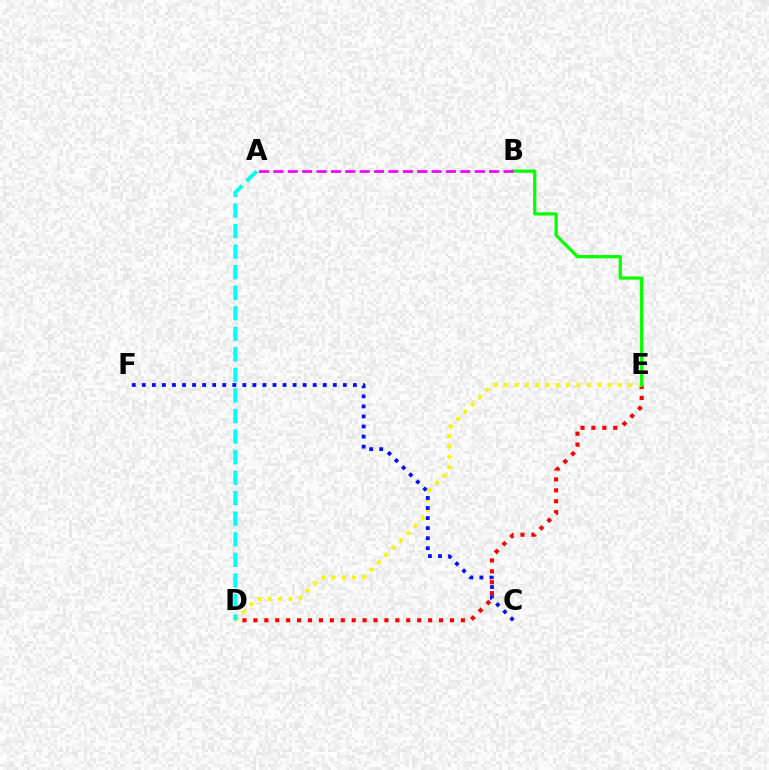{('D', 'E'): [{'color': '#ff0000', 'line_style': 'dotted', 'thickness': 2.97}, {'color': '#fcf500', 'line_style': 'dotted', 'thickness': 2.81}], ('B', 'E'): [{'color': '#08ff00', 'line_style': 'solid', 'thickness': 2.33}], ('C', 'F'): [{'color': '#0010ff', 'line_style': 'dotted', 'thickness': 2.73}], ('A', 'D'): [{'color': '#00fff6', 'line_style': 'dashed', 'thickness': 2.79}], ('A', 'B'): [{'color': '#ee00ff', 'line_style': 'dashed', 'thickness': 1.95}]}